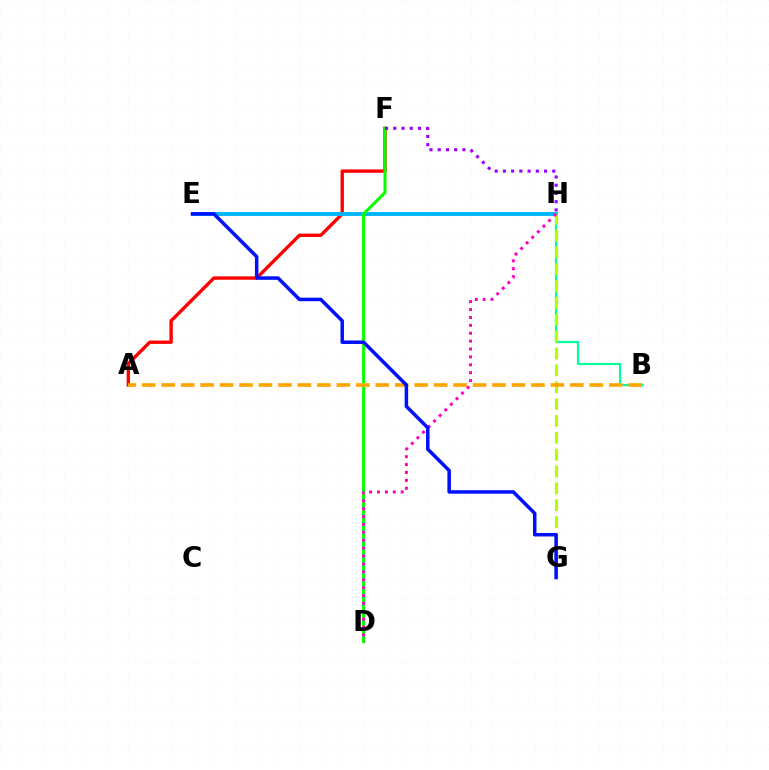{('A', 'F'): [{'color': '#ff0000', 'line_style': 'solid', 'thickness': 2.43}], ('E', 'H'): [{'color': '#00b5ff', 'line_style': 'solid', 'thickness': 2.79}], ('D', 'F'): [{'color': '#08ff00', 'line_style': 'solid', 'thickness': 2.18}], ('B', 'H'): [{'color': '#00ff9d', 'line_style': 'solid', 'thickness': 1.57}], ('G', 'H'): [{'color': '#b3ff00', 'line_style': 'dashed', 'thickness': 2.29}], ('A', 'B'): [{'color': '#ffa500', 'line_style': 'dashed', 'thickness': 2.64}], ('F', 'H'): [{'color': '#9b00ff', 'line_style': 'dotted', 'thickness': 2.24}], ('D', 'H'): [{'color': '#ff00bd', 'line_style': 'dotted', 'thickness': 2.15}], ('E', 'G'): [{'color': '#0010ff', 'line_style': 'solid', 'thickness': 2.53}]}